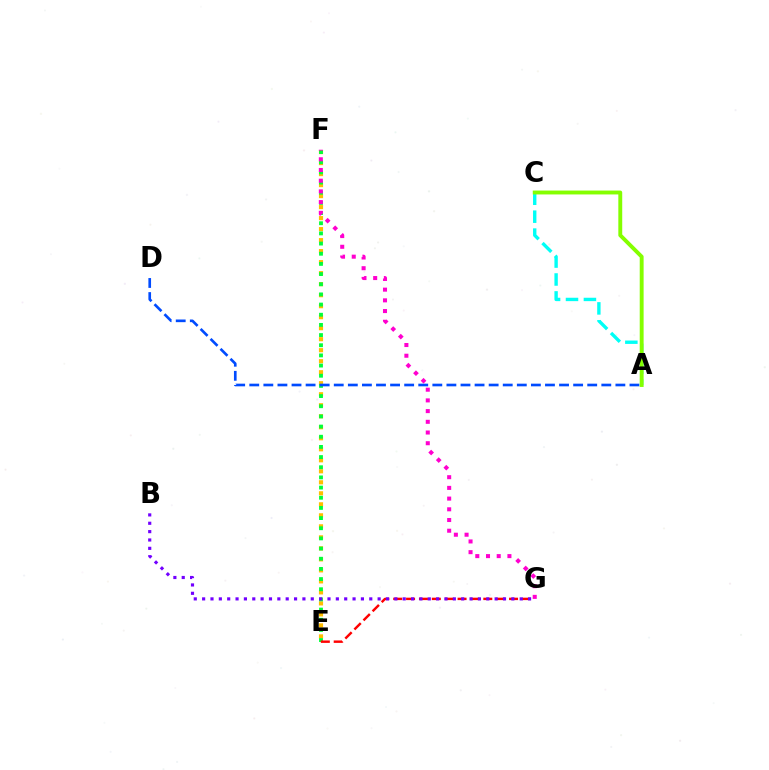{('E', 'F'): [{'color': '#ffbd00', 'line_style': 'dotted', 'thickness': 2.99}, {'color': '#00ff39', 'line_style': 'dotted', 'thickness': 2.76}], ('A', 'D'): [{'color': '#004bff', 'line_style': 'dashed', 'thickness': 1.91}], ('A', 'C'): [{'color': '#00fff6', 'line_style': 'dashed', 'thickness': 2.43}, {'color': '#84ff00', 'line_style': 'solid', 'thickness': 2.8}], ('F', 'G'): [{'color': '#ff00cf', 'line_style': 'dotted', 'thickness': 2.91}], ('E', 'G'): [{'color': '#ff0000', 'line_style': 'dashed', 'thickness': 1.75}], ('B', 'G'): [{'color': '#7200ff', 'line_style': 'dotted', 'thickness': 2.27}]}